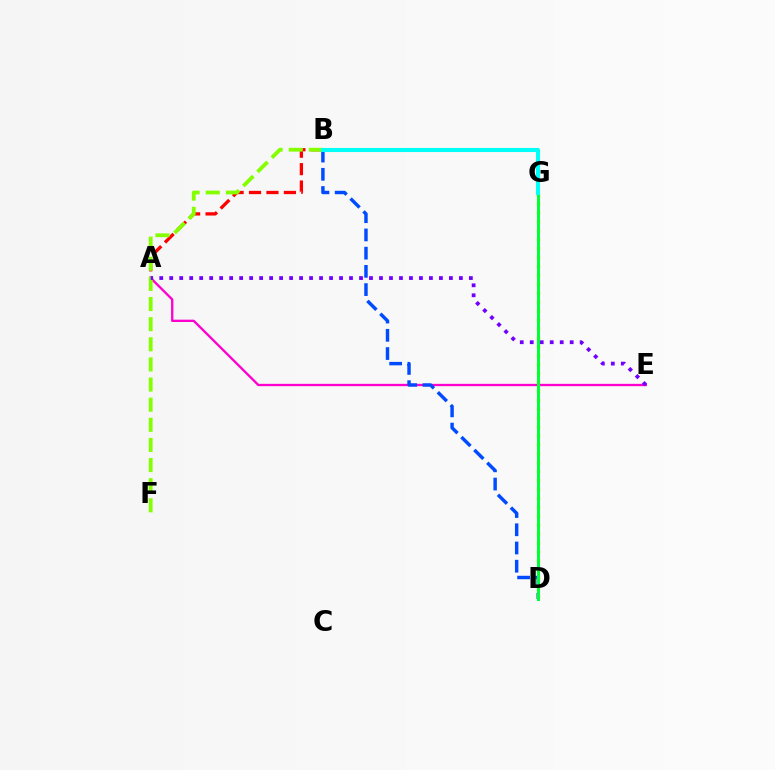{('A', 'E'): [{'color': '#ff00cf', 'line_style': 'solid', 'thickness': 1.67}, {'color': '#7200ff', 'line_style': 'dotted', 'thickness': 2.71}], ('A', 'B'): [{'color': '#ff0000', 'line_style': 'dashed', 'thickness': 2.37}], ('B', 'D'): [{'color': '#004bff', 'line_style': 'dashed', 'thickness': 2.48}], ('D', 'G'): [{'color': '#ffbd00', 'line_style': 'dotted', 'thickness': 2.42}, {'color': '#00ff39', 'line_style': 'solid', 'thickness': 2.16}], ('B', 'F'): [{'color': '#84ff00', 'line_style': 'dashed', 'thickness': 2.73}], ('B', 'G'): [{'color': '#00fff6', 'line_style': 'solid', 'thickness': 2.94}]}